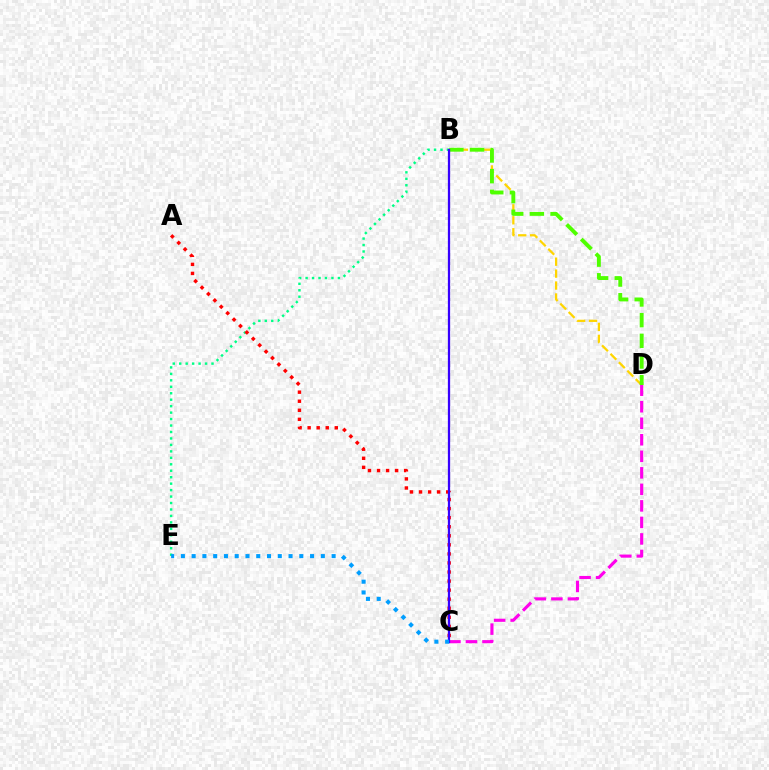{('B', 'E'): [{'color': '#00ff86', 'line_style': 'dotted', 'thickness': 1.75}], ('B', 'D'): [{'color': '#ffd500', 'line_style': 'dashed', 'thickness': 1.62}, {'color': '#4fff00', 'line_style': 'dashed', 'thickness': 2.81}], ('A', 'C'): [{'color': '#ff0000', 'line_style': 'dotted', 'thickness': 2.46}], ('C', 'D'): [{'color': '#ff00ed', 'line_style': 'dashed', 'thickness': 2.24}], ('B', 'C'): [{'color': '#3700ff', 'line_style': 'solid', 'thickness': 1.63}], ('C', 'E'): [{'color': '#009eff', 'line_style': 'dotted', 'thickness': 2.93}]}